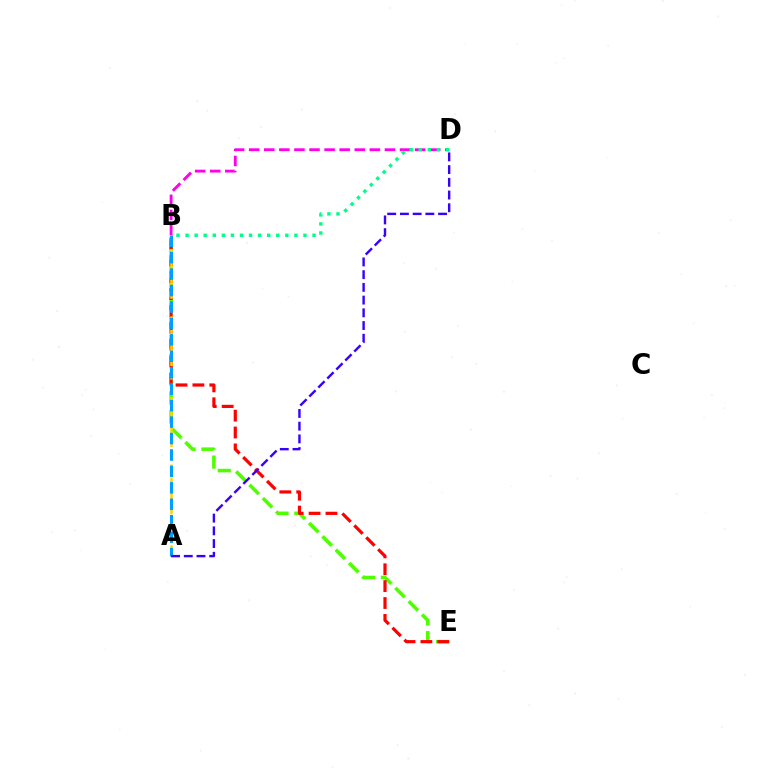{('B', 'D'): [{'color': '#ff00ed', 'line_style': 'dashed', 'thickness': 2.05}, {'color': '#00ff86', 'line_style': 'dotted', 'thickness': 2.46}], ('B', 'E'): [{'color': '#4fff00', 'line_style': 'dashed', 'thickness': 2.56}, {'color': '#ff0000', 'line_style': 'dashed', 'thickness': 2.29}], ('A', 'B'): [{'color': '#ffd500', 'line_style': 'dashed', 'thickness': 1.83}, {'color': '#009eff', 'line_style': 'dashed', 'thickness': 2.23}], ('A', 'D'): [{'color': '#3700ff', 'line_style': 'dashed', 'thickness': 1.73}]}